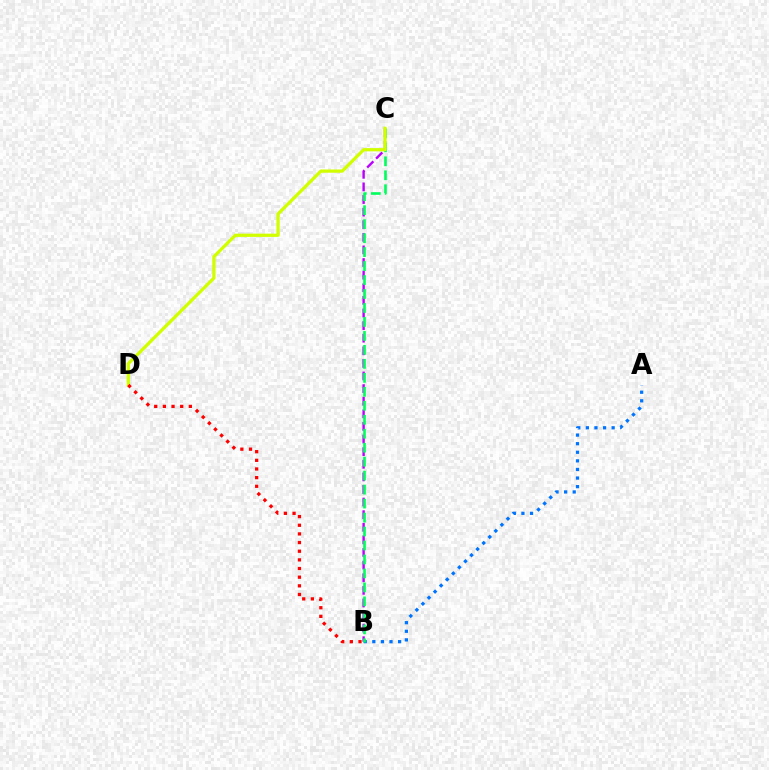{('B', 'C'): [{'color': '#b900ff', 'line_style': 'dashed', 'thickness': 1.71}, {'color': '#00ff5c', 'line_style': 'dashed', 'thickness': 1.9}], ('A', 'B'): [{'color': '#0074ff', 'line_style': 'dotted', 'thickness': 2.33}], ('C', 'D'): [{'color': '#d1ff00', 'line_style': 'solid', 'thickness': 2.34}], ('B', 'D'): [{'color': '#ff0000', 'line_style': 'dotted', 'thickness': 2.35}]}